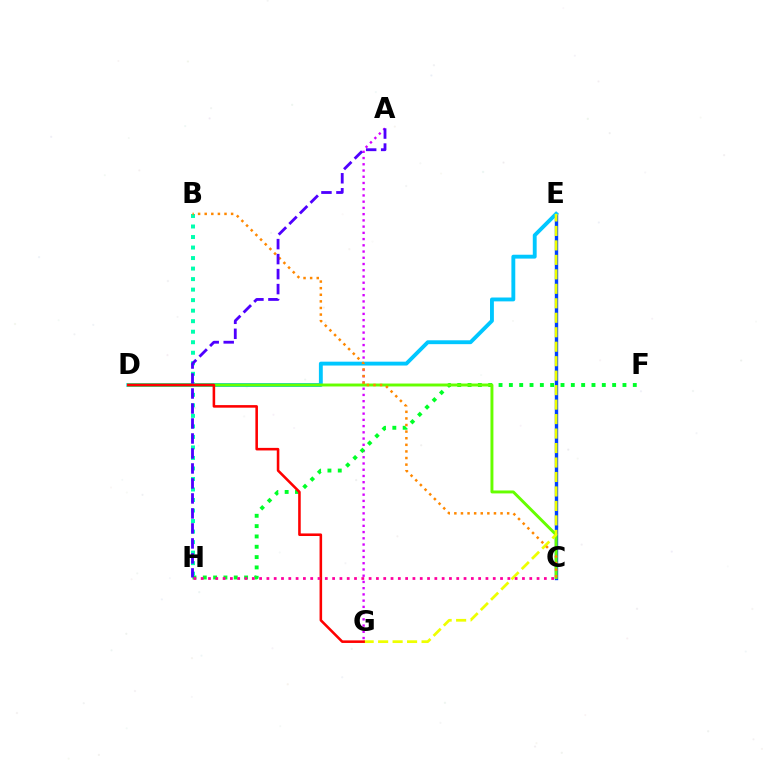{('A', 'G'): [{'color': '#d600ff', 'line_style': 'dotted', 'thickness': 1.69}], ('F', 'H'): [{'color': '#00ff27', 'line_style': 'dotted', 'thickness': 2.81}], ('C', 'E'): [{'color': '#003fff', 'line_style': 'solid', 'thickness': 2.44}], ('D', 'E'): [{'color': '#00c7ff', 'line_style': 'solid', 'thickness': 2.79}], ('C', 'D'): [{'color': '#66ff00', 'line_style': 'solid', 'thickness': 2.11}], ('E', 'G'): [{'color': '#eeff00', 'line_style': 'dashed', 'thickness': 1.97}], ('B', 'H'): [{'color': '#00ffaf', 'line_style': 'dotted', 'thickness': 2.86}], ('B', 'C'): [{'color': '#ff8800', 'line_style': 'dotted', 'thickness': 1.79}], ('A', 'H'): [{'color': '#4f00ff', 'line_style': 'dashed', 'thickness': 2.04}], ('D', 'G'): [{'color': '#ff0000', 'line_style': 'solid', 'thickness': 1.85}], ('C', 'H'): [{'color': '#ff00a0', 'line_style': 'dotted', 'thickness': 1.98}]}